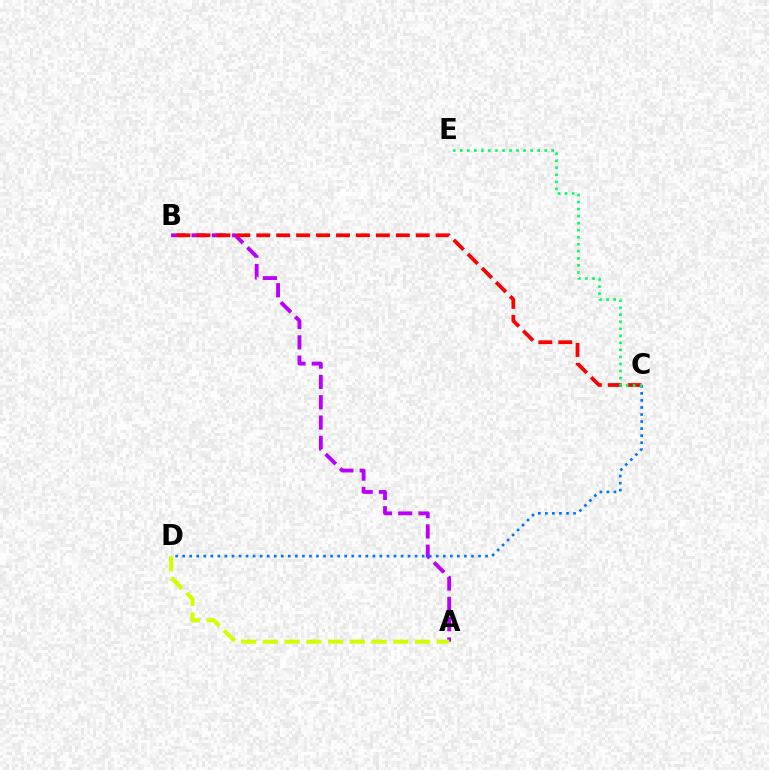{('A', 'B'): [{'color': '#b900ff', 'line_style': 'dashed', 'thickness': 2.76}], ('B', 'C'): [{'color': '#ff0000', 'line_style': 'dashed', 'thickness': 2.71}], ('A', 'D'): [{'color': '#d1ff00', 'line_style': 'dashed', 'thickness': 2.95}], ('C', 'D'): [{'color': '#0074ff', 'line_style': 'dotted', 'thickness': 1.91}], ('C', 'E'): [{'color': '#00ff5c', 'line_style': 'dotted', 'thickness': 1.91}]}